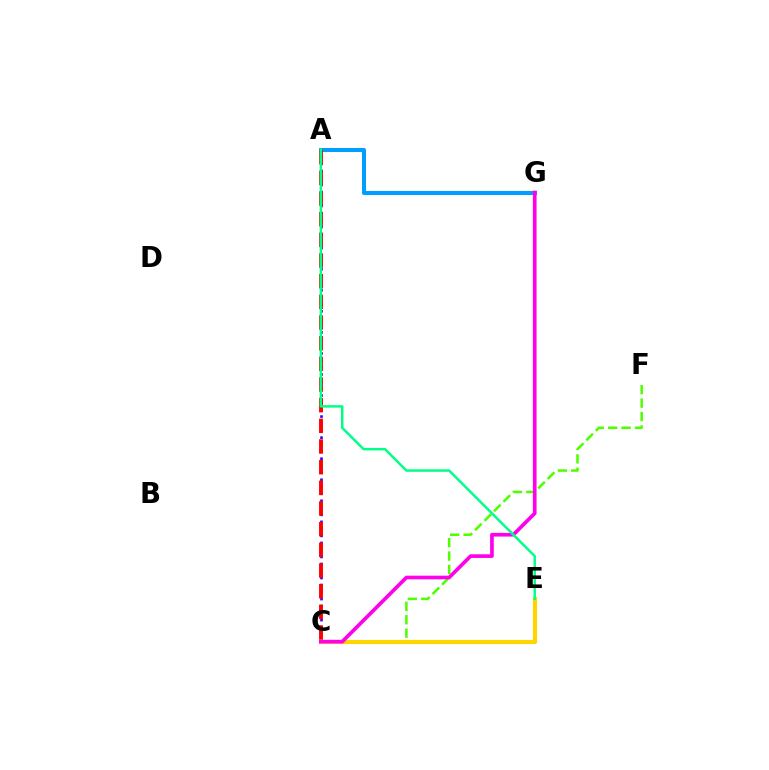{('C', 'F'): [{'color': '#4fff00', 'line_style': 'dashed', 'thickness': 1.82}], ('C', 'E'): [{'color': '#ffd500', 'line_style': 'solid', 'thickness': 2.97}], ('A', 'C'): [{'color': '#3700ff', 'line_style': 'dotted', 'thickness': 1.91}, {'color': '#ff0000', 'line_style': 'dashed', 'thickness': 2.81}], ('A', 'G'): [{'color': '#009eff', 'line_style': 'solid', 'thickness': 2.9}], ('C', 'G'): [{'color': '#ff00ed', 'line_style': 'solid', 'thickness': 2.65}], ('A', 'E'): [{'color': '#00ff86', 'line_style': 'solid', 'thickness': 1.78}]}